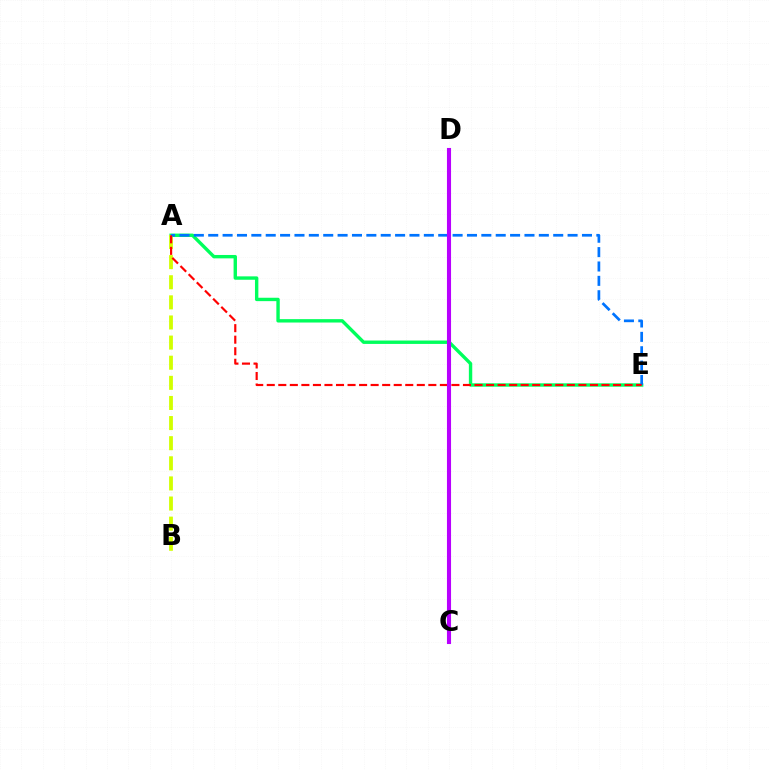{('A', 'E'): [{'color': '#00ff5c', 'line_style': 'solid', 'thickness': 2.44}, {'color': '#0074ff', 'line_style': 'dashed', 'thickness': 1.95}, {'color': '#ff0000', 'line_style': 'dashed', 'thickness': 1.57}], ('A', 'B'): [{'color': '#d1ff00', 'line_style': 'dashed', 'thickness': 2.73}], ('C', 'D'): [{'color': '#b900ff', 'line_style': 'solid', 'thickness': 2.94}]}